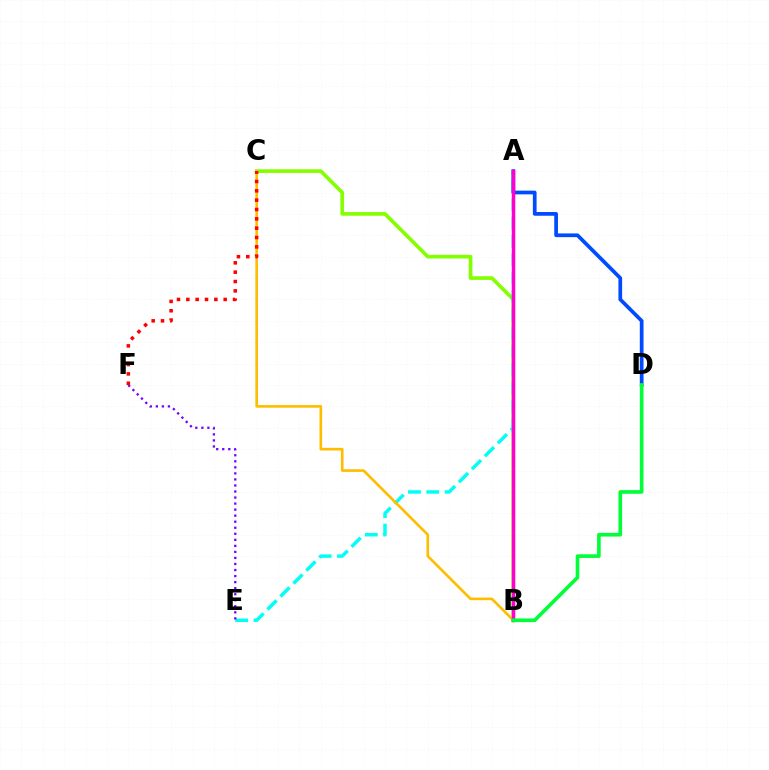{('B', 'C'): [{'color': '#84ff00', 'line_style': 'solid', 'thickness': 2.64}, {'color': '#ffbd00', 'line_style': 'solid', 'thickness': 1.9}], ('A', 'E'): [{'color': '#00fff6', 'line_style': 'dashed', 'thickness': 2.49}], ('E', 'F'): [{'color': '#7200ff', 'line_style': 'dotted', 'thickness': 1.64}], ('A', 'D'): [{'color': '#004bff', 'line_style': 'solid', 'thickness': 2.68}], ('A', 'B'): [{'color': '#ff00cf', 'line_style': 'solid', 'thickness': 2.5}], ('B', 'D'): [{'color': '#00ff39', 'line_style': 'solid', 'thickness': 2.62}], ('C', 'F'): [{'color': '#ff0000', 'line_style': 'dotted', 'thickness': 2.54}]}